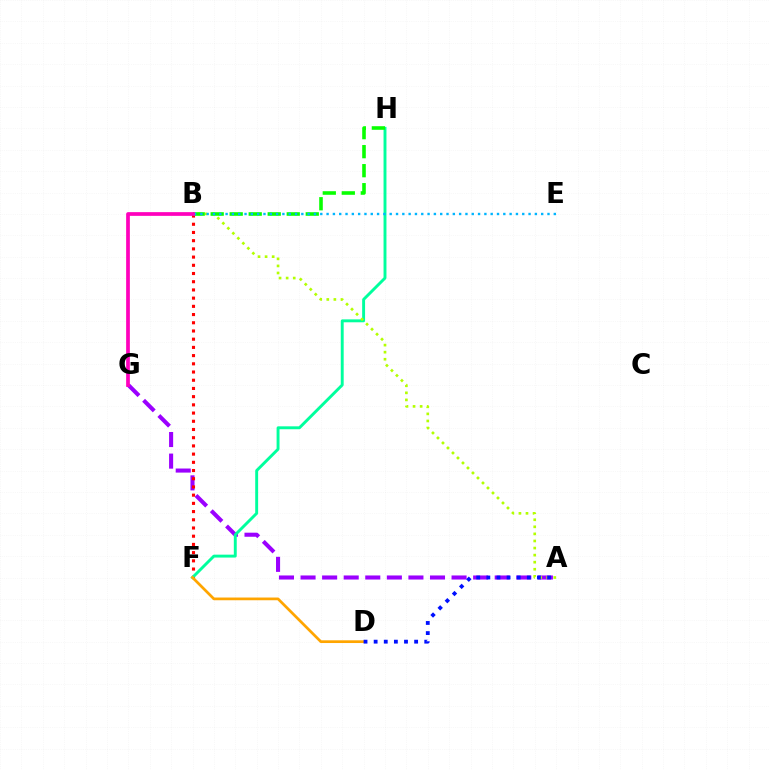{('A', 'G'): [{'color': '#9b00ff', 'line_style': 'dashed', 'thickness': 2.93}], ('B', 'F'): [{'color': '#ff0000', 'line_style': 'dotted', 'thickness': 2.23}], ('F', 'H'): [{'color': '#00ff9d', 'line_style': 'solid', 'thickness': 2.1}], ('A', 'B'): [{'color': '#b3ff00', 'line_style': 'dotted', 'thickness': 1.92}], ('B', 'H'): [{'color': '#08ff00', 'line_style': 'dashed', 'thickness': 2.58}], ('D', 'F'): [{'color': '#ffa500', 'line_style': 'solid', 'thickness': 1.96}], ('B', 'E'): [{'color': '#00b5ff', 'line_style': 'dotted', 'thickness': 1.71}], ('A', 'D'): [{'color': '#0010ff', 'line_style': 'dotted', 'thickness': 2.75}], ('B', 'G'): [{'color': '#ff00bd', 'line_style': 'solid', 'thickness': 2.68}]}